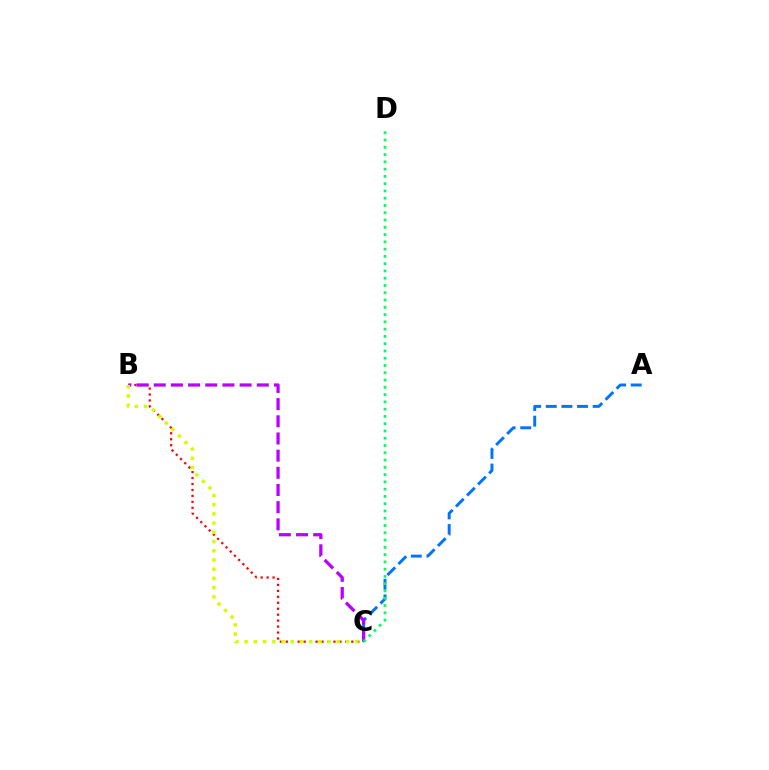{('B', 'C'): [{'color': '#ff0000', 'line_style': 'dotted', 'thickness': 1.62}, {'color': '#b900ff', 'line_style': 'dashed', 'thickness': 2.33}, {'color': '#d1ff00', 'line_style': 'dotted', 'thickness': 2.5}], ('A', 'C'): [{'color': '#0074ff', 'line_style': 'dashed', 'thickness': 2.12}], ('C', 'D'): [{'color': '#00ff5c', 'line_style': 'dotted', 'thickness': 1.98}]}